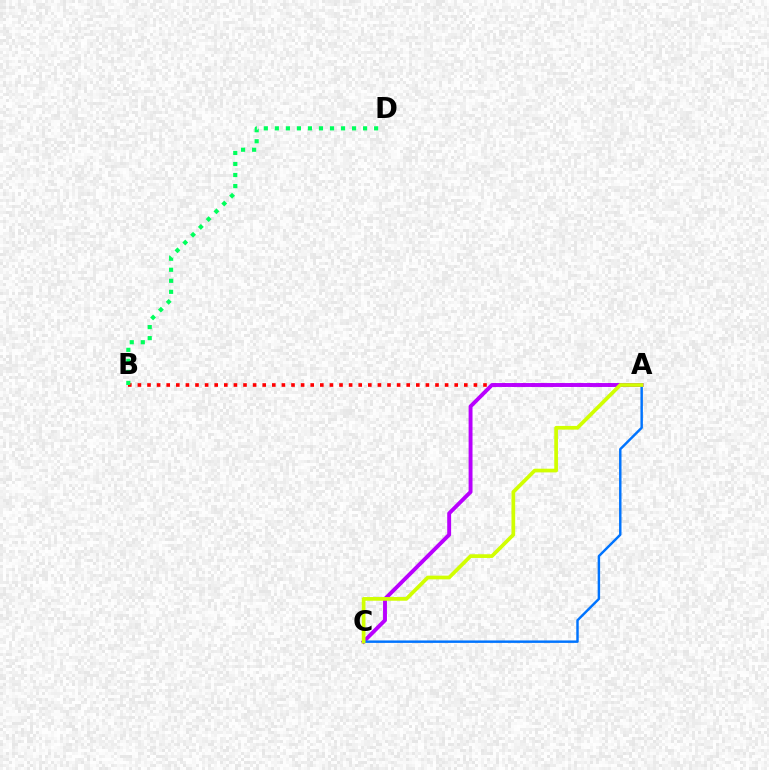{('A', 'B'): [{'color': '#ff0000', 'line_style': 'dotted', 'thickness': 2.61}], ('B', 'D'): [{'color': '#00ff5c', 'line_style': 'dotted', 'thickness': 3.0}], ('A', 'C'): [{'color': '#b900ff', 'line_style': 'solid', 'thickness': 2.81}, {'color': '#0074ff', 'line_style': 'solid', 'thickness': 1.76}, {'color': '#d1ff00', 'line_style': 'solid', 'thickness': 2.67}]}